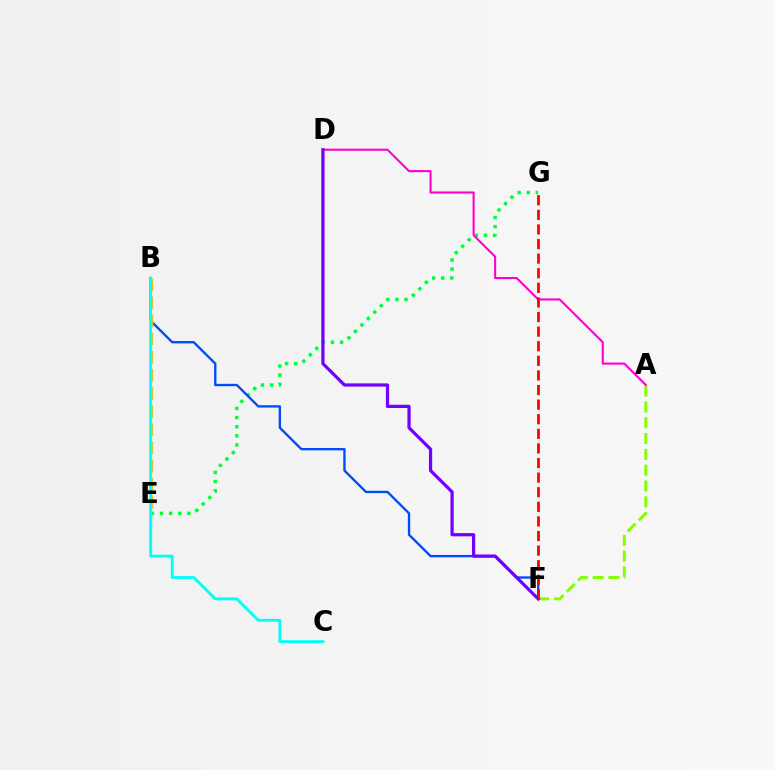{('E', 'G'): [{'color': '#00ff39', 'line_style': 'dotted', 'thickness': 2.48}], ('A', 'F'): [{'color': '#84ff00', 'line_style': 'dashed', 'thickness': 2.15}], ('A', 'D'): [{'color': '#ff00cf', 'line_style': 'solid', 'thickness': 1.51}], ('B', 'F'): [{'color': '#004bff', 'line_style': 'solid', 'thickness': 1.69}], ('D', 'F'): [{'color': '#7200ff', 'line_style': 'solid', 'thickness': 2.32}], ('B', 'E'): [{'color': '#ffbd00', 'line_style': 'dashed', 'thickness': 2.46}], ('F', 'G'): [{'color': '#ff0000', 'line_style': 'dashed', 'thickness': 1.98}], ('B', 'C'): [{'color': '#00fff6', 'line_style': 'solid', 'thickness': 2.07}]}